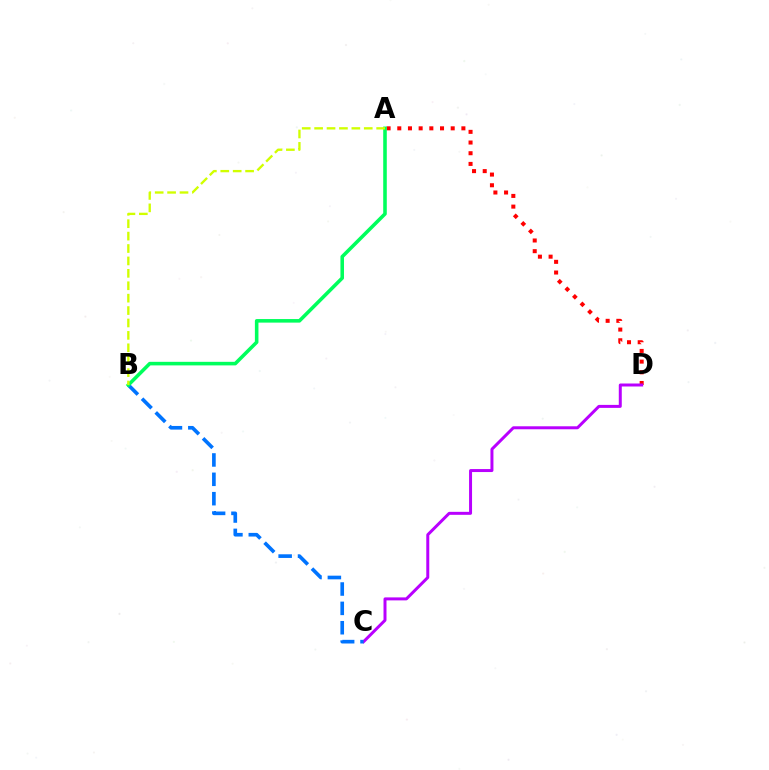{('A', 'D'): [{'color': '#ff0000', 'line_style': 'dotted', 'thickness': 2.9}], ('C', 'D'): [{'color': '#b900ff', 'line_style': 'solid', 'thickness': 2.15}], ('B', 'C'): [{'color': '#0074ff', 'line_style': 'dashed', 'thickness': 2.63}], ('A', 'B'): [{'color': '#00ff5c', 'line_style': 'solid', 'thickness': 2.57}, {'color': '#d1ff00', 'line_style': 'dashed', 'thickness': 1.69}]}